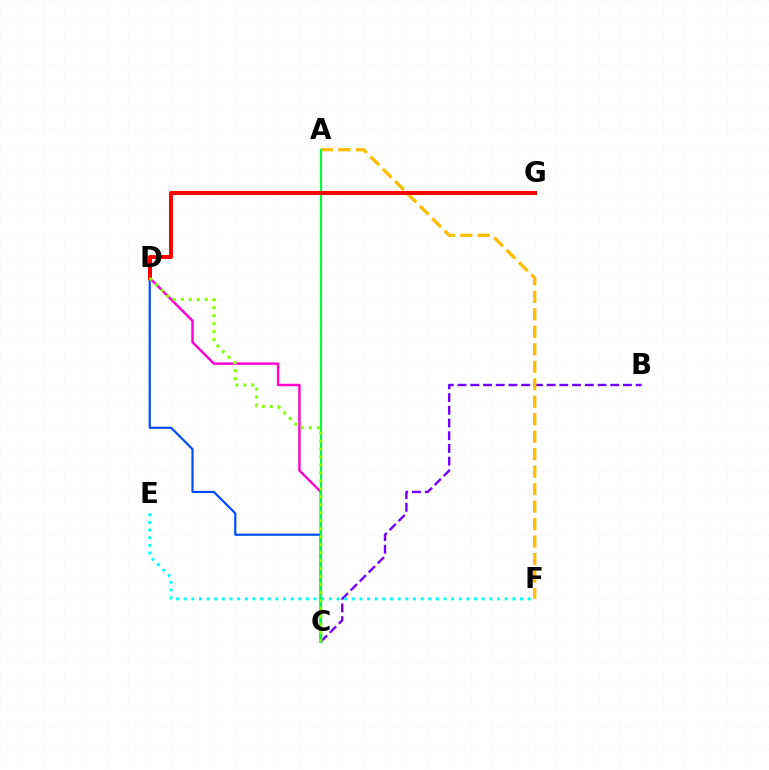{('B', 'C'): [{'color': '#7200ff', 'line_style': 'dashed', 'thickness': 1.73}], ('C', 'D'): [{'color': '#ff00cf', 'line_style': 'solid', 'thickness': 1.74}, {'color': '#004bff', 'line_style': 'solid', 'thickness': 1.58}, {'color': '#84ff00', 'line_style': 'dotted', 'thickness': 2.17}], ('A', 'F'): [{'color': '#ffbd00', 'line_style': 'dashed', 'thickness': 2.38}], ('A', 'C'): [{'color': '#00ff39', 'line_style': 'solid', 'thickness': 1.59}], ('D', 'G'): [{'color': '#ff0000', 'line_style': 'solid', 'thickness': 2.88}], ('E', 'F'): [{'color': '#00fff6', 'line_style': 'dotted', 'thickness': 2.08}]}